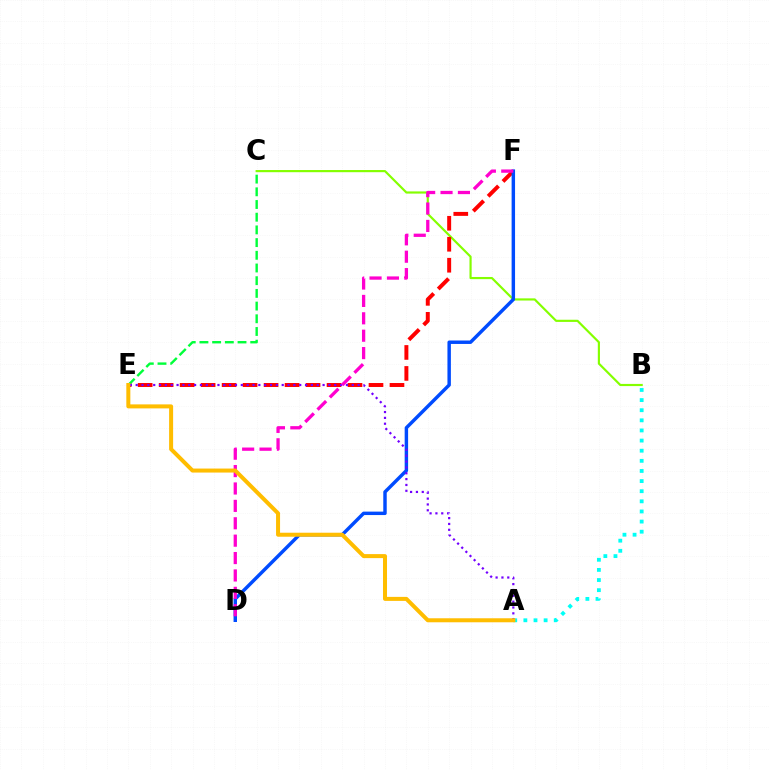{('B', 'C'): [{'color': '#84ff00', 'line_style': 'solid', 'thickness': 1.56}], ('E', 'F'): [{'color': '#ff0000', 'line_style': 'dashed', 'thickness': 2.85}], ('A', 'B'): [{'color': '#00fff6', 'line_style': 'dotted', 'thickness': 2.75}], ('C', 'E'): [{'color': '#00ff39', 'line_style': 'dashed', 'thickness': 1.72}], ('D', 'F'): [{'color': '#004bff', 'line_style': 'solid', 'thickness': 2.48}, {'color': '#ff00cf', 'line_style': 'dashed', 'thickness': 2.36}], ('A', 'E'): [{'color': '#7200ff', 'line_style': 'dotted', 'thickness': 1.59}, {'color': '#ffbd00', 'line_style': 'solid', 'thickness': 2.89}]}